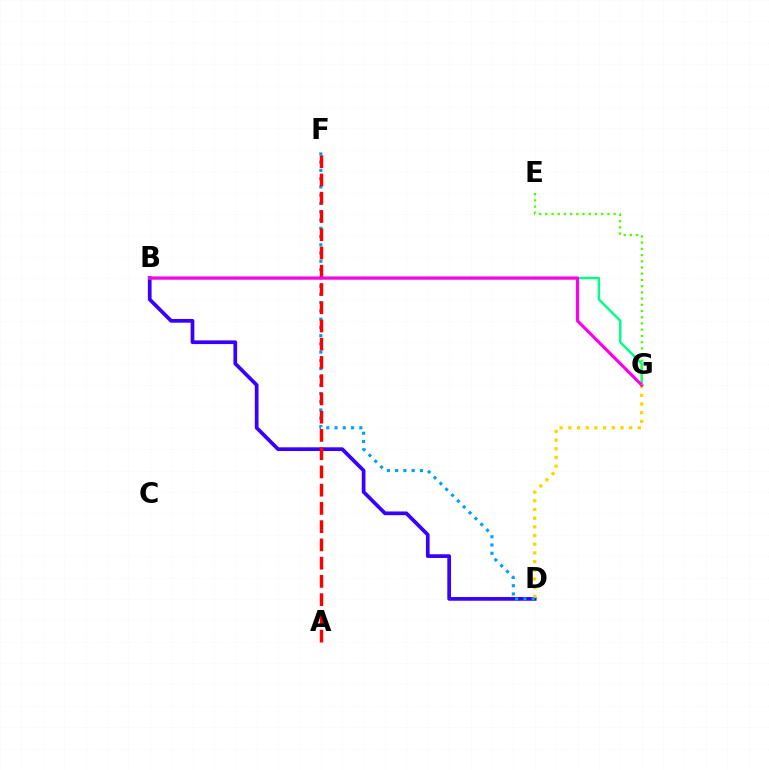{('B', 'D'): [{'color': '#3700ff', 'line_style': 'solid', 'thickness': 2.68}], ('B', 'G'): [{'color': '#00ff86', 'line_style': 'solid', 'thickness': 1.77}, {'color': '#ff00ed', 'line_style': 'solid', 'thickness': 2.29}], ('D', 'G'): [{'color': '#ffd500', 'line_style': 'dotted', 'thickness': 2.36}], ('D', 'F'): [{'color': '#009eff', 'line_style': 'dotted', 'thickness': 2.24}], ('A', 'F'): [{'color': '#ff0000', 'line_style': 'dashed', 'thickness': 2.48}], ('E', 'G'): [{'color': '#4fff00', 'line_style': 'dotted', 'thickness': 1.69}]}